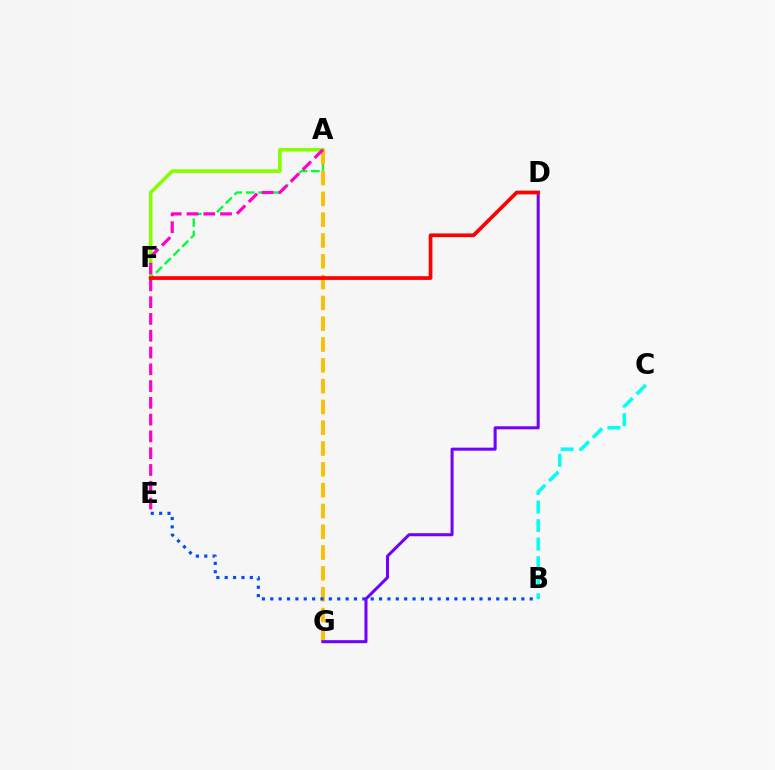{('A', 'F'): [{'color': '#84ff00', 'line_style': 'solid', 'thickness': 2.58}, {'color': '#00ff39', 'line_style': 'dashed', 'thickness': 1.68}], ('B', 'C'): [{'color': '#00fff6', 'line_style': 'dashed', 'thickness': 2.52}], ('A', 'G'): [{'color': '#ffbd00', 'line_style': 'dashed', 'thickness': 2.83}], ('B', 'E'): [{'color': '#004bff', 'line_style': 'dotted', 'thickness': 2.27}], ('A', 'E'): [{'color': '#ff00cf', 'line_style': 'dashed', 'thickness': 2.28}], ('D', 'G'): [{'color': '#7200ff', 'line_style': 'solid', 'thickness': 2.18}], ('D', 'F'): [{'color': '#ff0000', 'line_style': 'solid', 'thickness': 2.68}]}